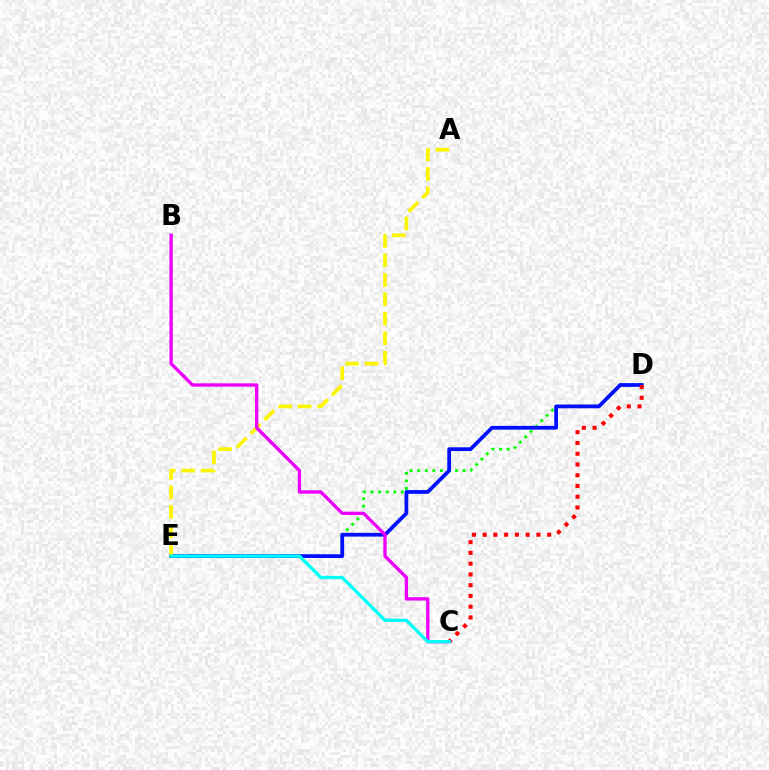{('D', 'E'): [{'color': '#08ff00', 'line_style': 'dotted', 'thickness': 2.05}, {'color': '#0010ff', 'line_style': 'solid', 'thickness': 2.71}], ('C', 'D'): [{'color': '#ff0000', 'line_style': 'dotted', 'thickness': 2.92}], ('A', 'E'): [{'color': '#fcf500', 'line_style': 'dashed', 'thickness': 2.64}], ('B', 'C'): [{'color': '#ee00ff', 'line_style': 'solid', 'thickness': 2.4}], ('C', 'E'): [{'color': '#00fff6', 'line_style': 'solid', 'thickness': 2.37}]}